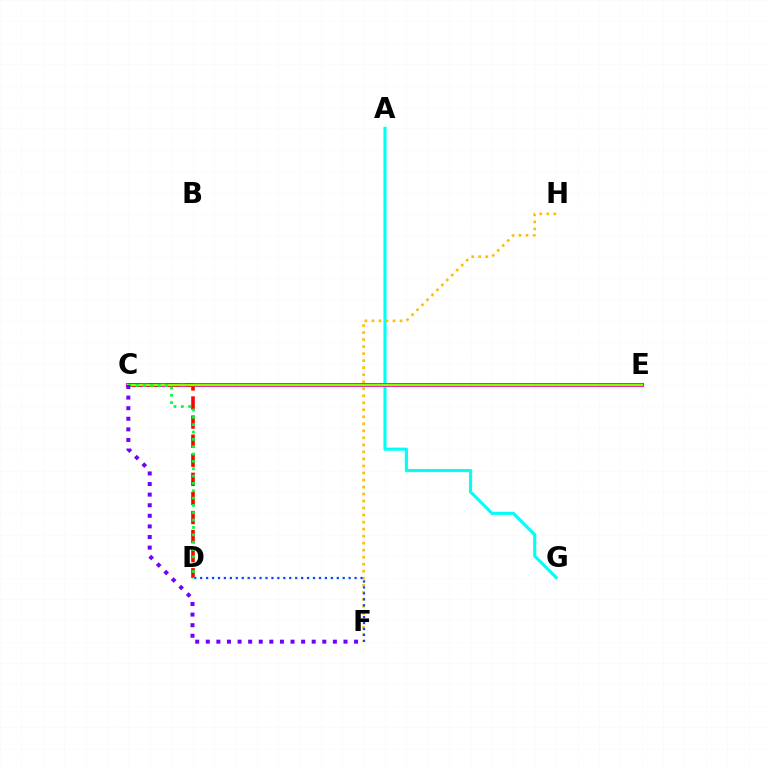{('A', 'G'): [{'color': '#00fff6', 'line_style': 'solid', 'thickness': 2.26}], ('F', 'H'): [{'color': '#ffbd00', 'line_style': 'dotted', 'thickness': 1.91}], ('C', 'E'): [{'color': '#ff00cf', 'line_style': 'solid', 'thickness': 2.9}, {'color': '#84ff00', 'line_style': 'solid', 'thickness': 1.68}], ('C', 'D'): [{'color': '#ff0000', 'line_style': 'dashed', 'thickness': 2.59}, {'color': '#00ff39', 'line_style': 'dotted', 'thickness': 1.99}], ('D', 'F'): [{'color': '#004bff', 'line_style': 'dotted', 'thickness': 1.61}], ('C', 'F'): [{'color': '#7200ff', 'line_style': 'dotted', 'thickness': 2.88}]}